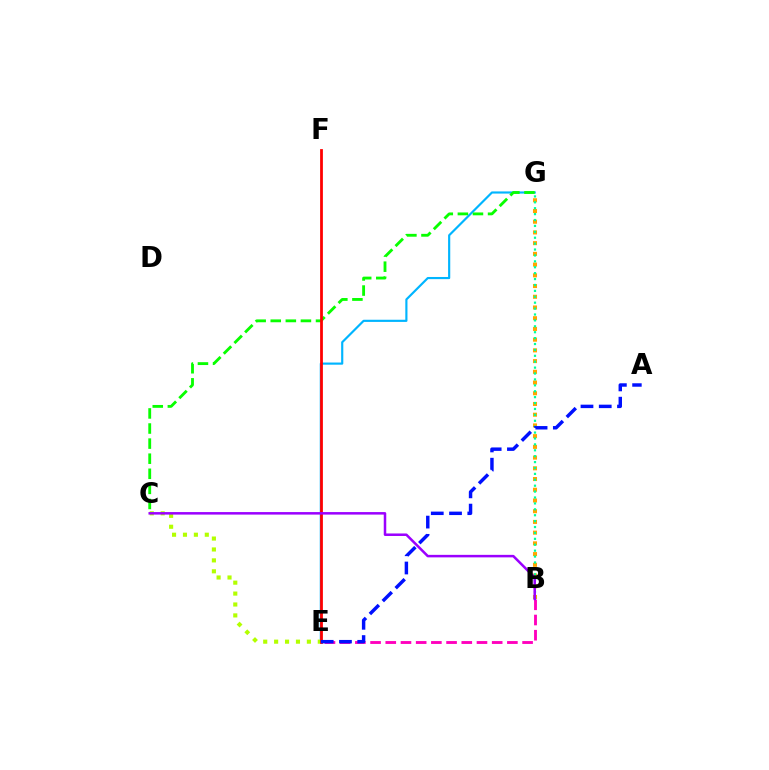{('E', 'G'): [{'color': '#00b5ff', 'line_style': 'solid', 'thickness': 1.56}], ('C', 'E'): [{'color': '#b3ff00', 'line_style': 'dotted', 'thickness': 2.97}], ('B', 'E'): [{'color': '#ff00bd', 'line_style': 'dashed', 'thickness': 2.07}], ('C', 'G'): [{'color': '#08ff00', 'line_style': 'dashed', 'thickness': 2.05}], ('B', 'G'): [{'color': '#ffa500', 'line_style': 'dotted', 'thickness': 2.91}, {'color': '#00ff9d', 'line_style': 'dotted', 'thickness': 1.6}], ('E', 'F'): [{'color': '#ff0000', 'line_style': 'solid', 'thickness': 2.0}], ('A', 'E'): [{'color': '#0010ff', 'line_style': 'dashed', 'thickness': 2.48}], ('B', 'C'): [{'color': '#9b00ff', 'line_style': 'solid', 'thickness': 1.81}]}